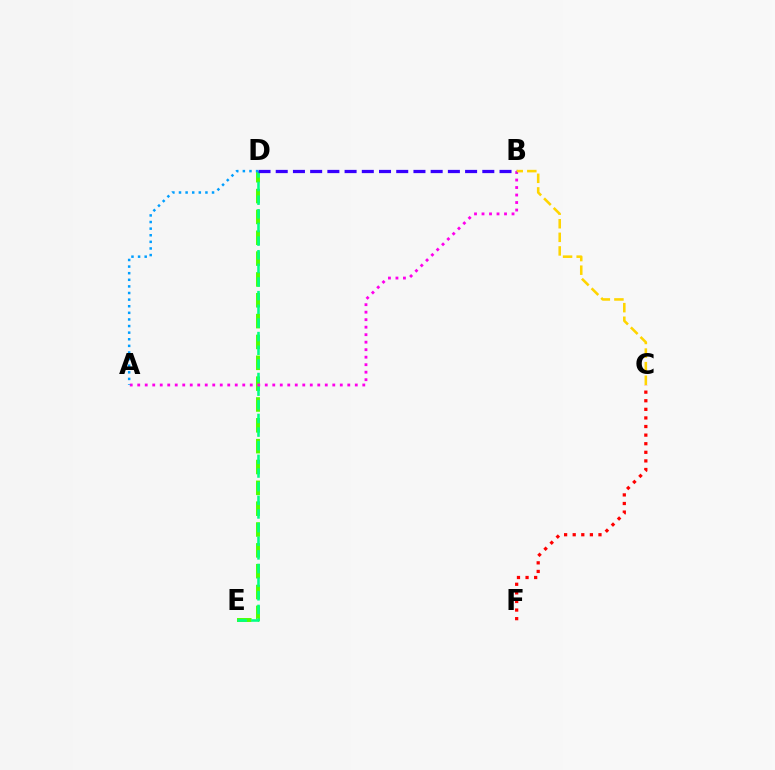{('D', 'E'): [{'color': '#4fff00', 'line_style': 'dashed', 'thickness': 2.83}, {'color': '#00ff86', 'line_style': 'dashed', 'thickness': 1.85}], ('C', 'F'): [{'color': '#ff0000', 'line_style': 'dotted', 'thickness': 2.33}], ('A', 'B'): [{'color': '#ff00ed', 'line_style': 'dotted', 'thickness': 2.04}], ('B', 'D'): [{'color': '#3700ff', 'line_style': 'dashed', 'thickness': 2.34}], ('A', 'D'): [{'color': '#009eff', 'line_style': 'dotted', 'thickness': 1.8}], ('B', 'C'): [{'color': '#ffd500', 'line_style': 'dashed', 'thickness': 1.85}]}